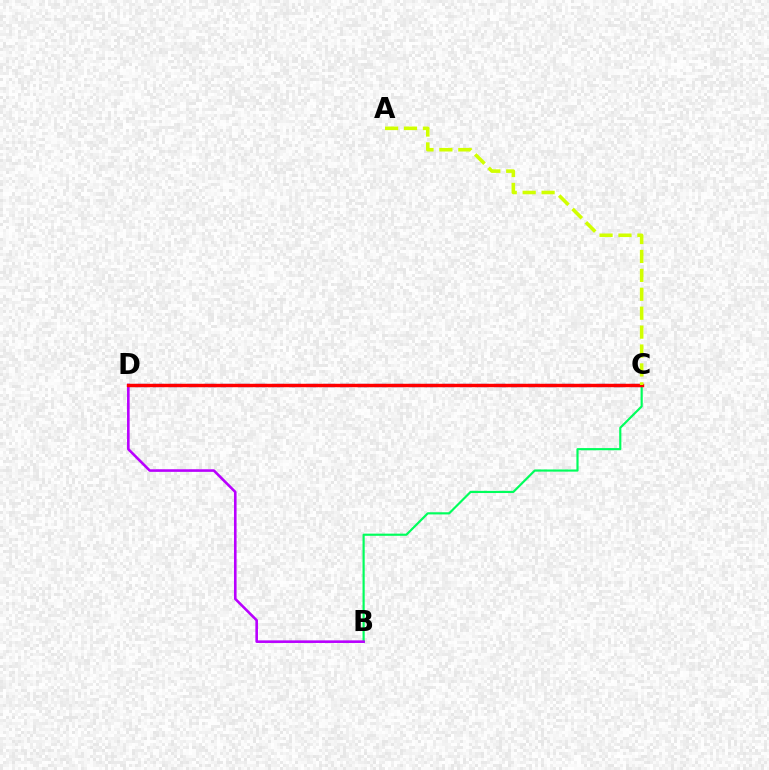{('B', 'C'): [{'color': '#00ff5c', 'line_style': 'solid', 'thickness': 1.56}], ('C', 'D'): [{'color': '#0074ff', 'line_style': 'dashed', 'thickness': 2.32}, {'color': '#ff0000', 'line_style': 'solid', 'thickness': 2.47}], ('B', 'D'): [{'color': '#b900ff', 'line_style': 'solid', 'thickness': 1.87}], ('A', 'C'): [{'color': '#d1ff00', 'line_style': 'dashed', 'thickness': 2.57}]}